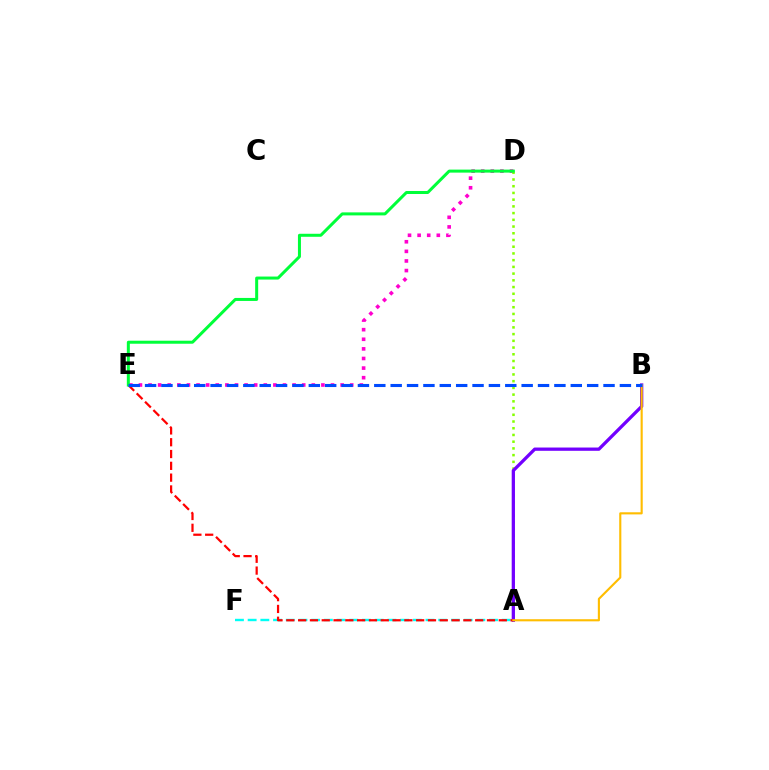{('D', 'E'): [{'color': '#ff00cf', 'line_style': 'dotted', 'thickness': 2.61}, {'color': '#00ff39', 'line_style': 'solid', 'thickness': 2.17}], ('A', 'D'): [{'color': '#84ff00', 'line_style': 'dotted', 'thickness': 1.83}], ('A', 'B'): [{'color': '#7200ff', 'line_style': 'solid', 'thickness': 2.35}, {'color': '#ffbd00', 'line_style': 'solid', 'thickness': 1.53}], ('A', 'F'): [{'color': '#00fff6', 'line_style': 'dashed', 'thickness': 1.73}], ('A', 'E'): [{'color': '#ff0000', 'line_style': 'dashed', 'thickness': 1.6}], ('B', 'E'): [{'color': '#004bff', 'line_style': 'dashed', 'thickness': 2.22}]}